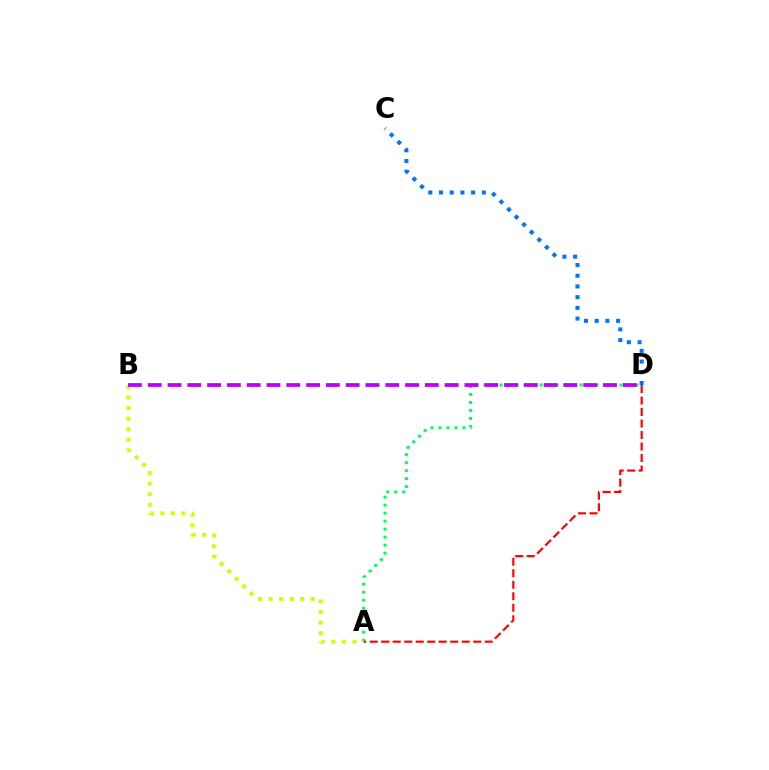{('A', 'D'): [{'color': '#00ff5c', 'line_style': 'dotted', 'thickness': 2.17}, {'color': '#ff0000', 'line_style': 'dashed', 'thickness': 1.56}], ('C', 'D'): [{'color': '#0074ff', 'line_style': 'dotted', 'thickness': 2.91}], ('A', 'B'): [{'color': '#d1ff00', 'line_style': 'dotted', 'thickness': 2.87}], ('B', 'D'): [{'color': '#b900ff', 'line_style': 'dashed', 'thickness': 2.69}]}